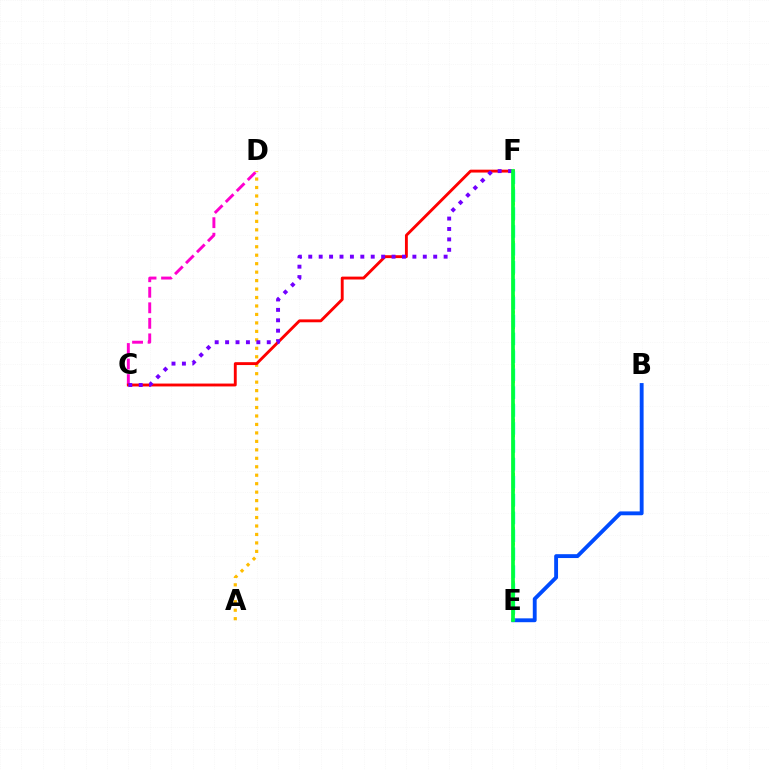{('B', 'E'): [{'color': '#004bff', 'line_style': 'solid', 'thickness': 2.78}], ('A', 'D'): [{'color': '#ffbd00', 'line_style': 'dotted', 'thickness': 2.3}], ('C', 'D'): [{'color': '#ff00cf', 'line_style': 'dashed', 'thickness': 2.11}], ('E', 'F'): [{'color': '#84ff00', 'line_style': 'dotted', 'thickness': 2.1}, {'color': '#00fff6', 'line_style': 'dashed', 'thickness': 2.43}, {'color': '#00ff39', 'line_style': 'solid', 'thickness': 2.68}], ('C', 'F'): [{'color': '#ff0000', 'line_style': 'solid', 'thickness': 2.07}, {'color': '#7200ff', 'line_style': 'dotted', 'thickness': 2.83}]}